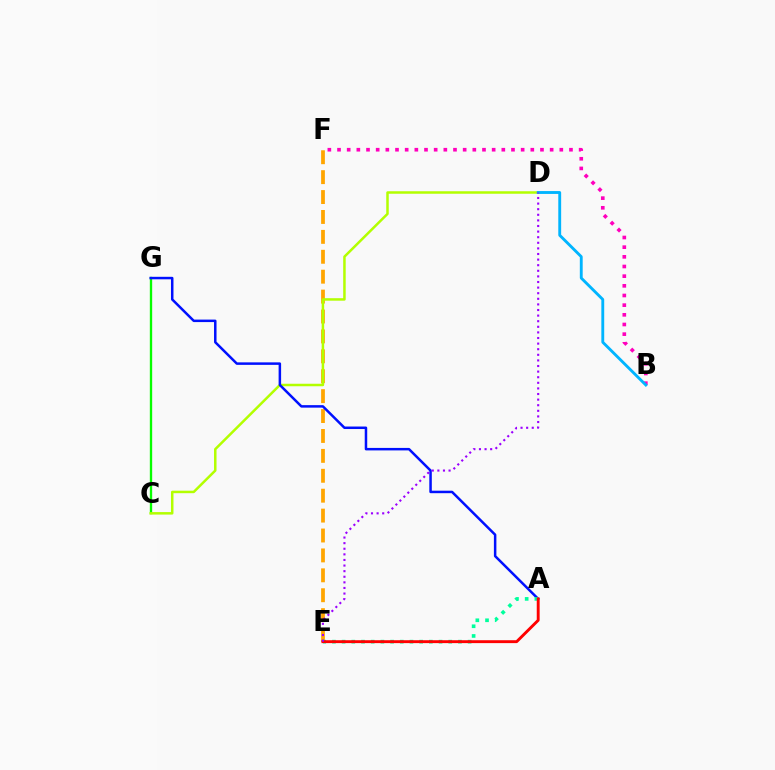{('C', 'G'): [{'color': '#08ff00', 'line_style': 'solid', 'thickness': 1.69}], ('E', 'F'): [{'color': '#ffa500', 'line_style': 'dashed', 'thickness': 2.7}], ('C', 'D'): [{'color': '#b3ff00', 'line_style': 'solid', 'thickness': 1.8}], ('A', 'G'): [{'color': '#0010ff', 'line_style': 'solid', 'thickness': 1.8}], ('B', 'F'): [{'color': '#ff00bd', 'line_style': 'dotted', 'thickness': 2.63}], ('B', 'D'): [{'color': '#00b5ff', 'line_style': 'solid', 'thickness': 2.06}], ('A', 'E'): [{'color': '#00ff9d', 'line_style': 'dotted', 'thickness': 2.63}, {'color': '#ff0000', 'line_style': 'solid', 'thickness': 2.08}], ('D', 'E'): [{'color': '#9b00ff', 'line_style': 'dotted', 'thickness': 1.52}]}